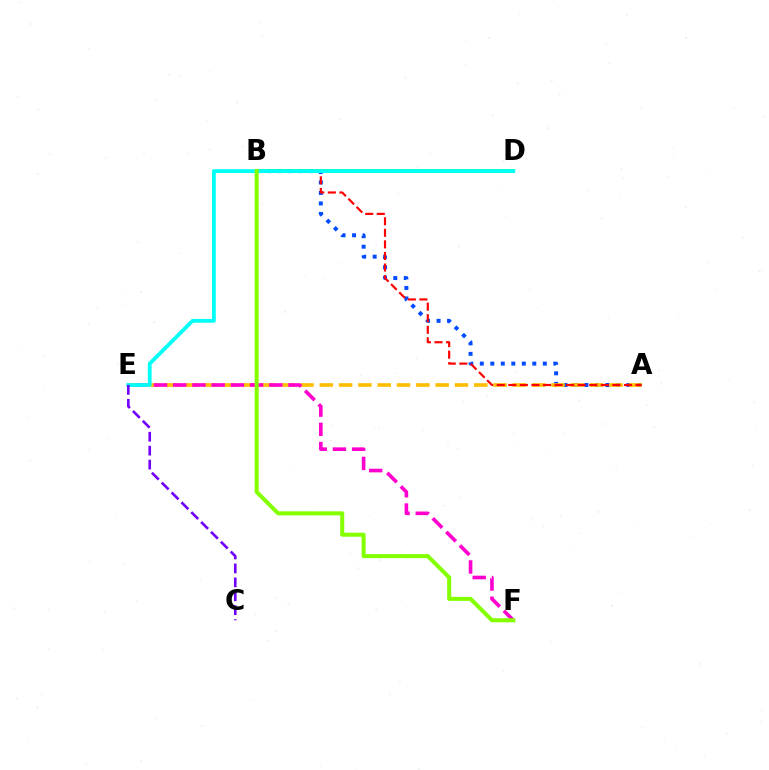{('A', 'B'): [{'color': '#004bff', 'line_style': 'dotted', 'thickness': 2.85}, {'color': '#ff0000', 'line_style': 'dashed', 'thickness': 1.57}], ('A', 'E'): [{'color': '#ffbd00', 'line_style': 'dashed', 'thickness': 2.62}], ('B', 'D'): [{'color': '#00ff39', 'line_style': 'solid', 'thickness': 2.58}], ('E', 'F'): [{'color': '#ff00cf', 'line_style': 'dashed', 'thickness': 2.61}], ('D', 'E'): [{'color': '#00fff6', 'line_style': 'solid', 'thickness': 2.72}], ('C', 'E'): [{'color': '#7200ff', 'line_style': 'dashed', 'thickness': 1.89}], ('B', 'F'): [{'color': '#84ff00', 'line_style': 'solid', 'thickness': 2.91}]}